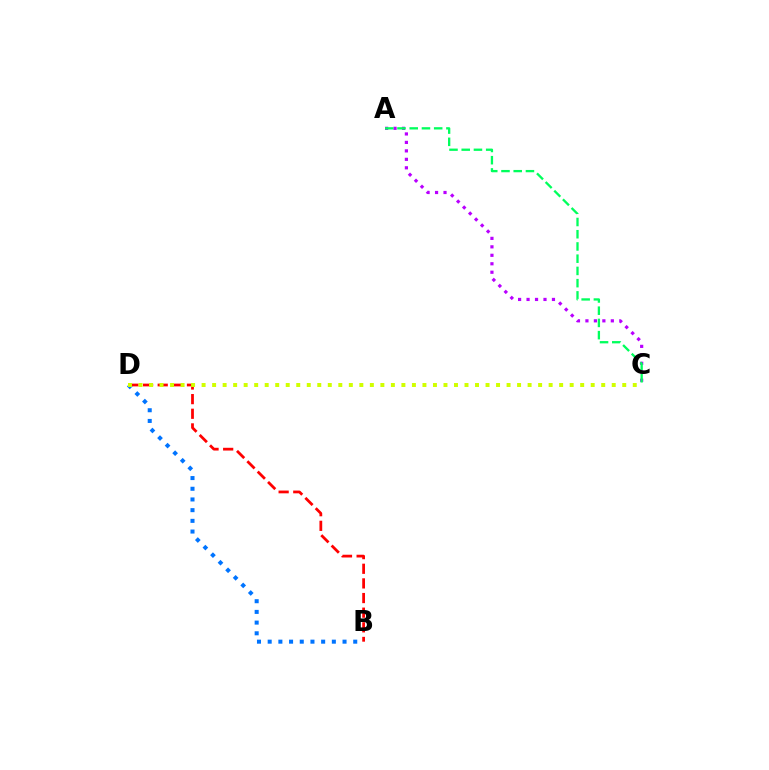{('A', 'C'): [{'color': '#b900ff', 'line_style': 'dotted', 'thickness': 2.3}, {'color': '#00ff5c', 'line_style': 'dashed', 'thickness': 1.66}], ('B', 'D'): [{'color': '#ff0000', 'line_style': 'dashed', 'thickness': 1.99}, {'color': '#0074ff', 'line_style': 'dotted', 'thickness': 2.91}], ('C', 'D'): [{'color': '#d1ff00', 'line_style': 'dotted', 'thickness': 2.86}]}